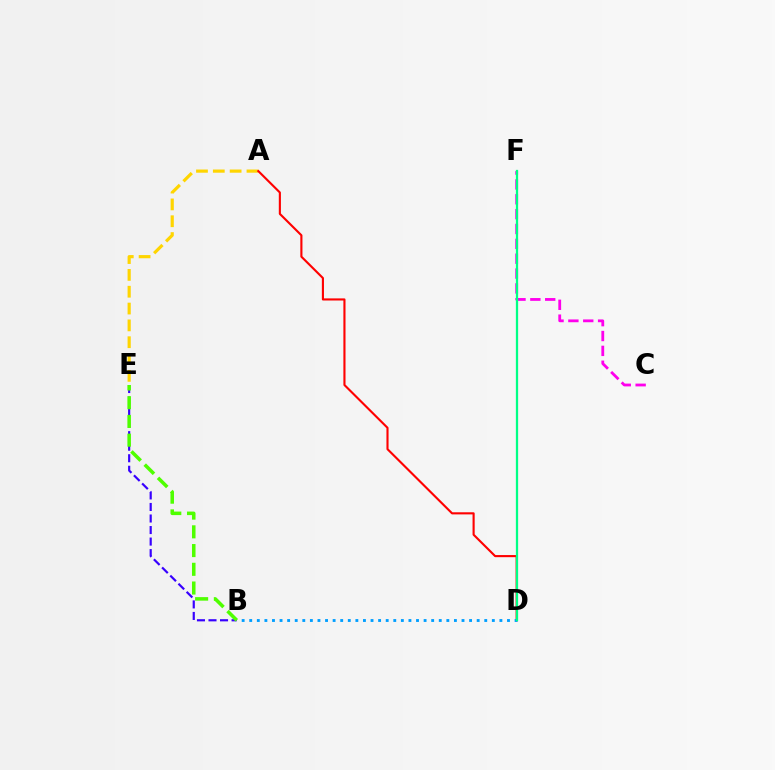{('C', 'F'): [{'color': '#ff00ed', 'line_style': 'dashed', 'thickness': 2.02}], ('B', 'E'): [{'color': '#3700ff', 'line_style': 'dashed', 'thickness': 1.57}, {'color': '#4fff00', 'line_style': 'dashed', 'thickness': 2.54}], ('A', 'E'): [{'color': '#ffd500', 'line_style': 'dashed', 'thickness': 2.29}], ('A', 'D'): [{'color': '#ff0000', 'line_style': 'solid', 'thickness': 1.53}], ('B', 'D'): [{'color': '#009eff', 'line_style': 'dotted', 'thickness': 2.06}], ('D', 'F'): [{'color': '#00ff86', 'line_style': 'solid', 'thickness': 1.63}]}